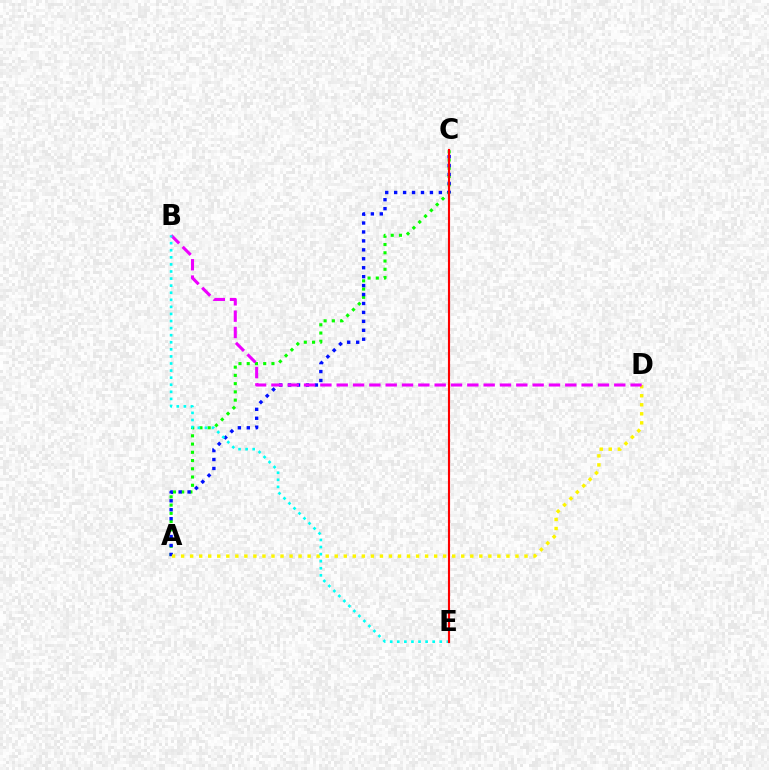{('A', 'C'): [{'color': '#08ff00', 'line_style': 'dotted', 'thickness': 2.24}, {'color': '#0010ff', 'line_style': 'dotted', 'thickness': 2.43}], ('A', 'D'): [{'color': '#fcf500', 'line_style': 'dotted', 'thickness': 2.46}], ('B', 'D'): [{'color': '#ee00ff', 'line_style': 'dashed', 'thickness': 2.22}], ('B', 'E'): [{'color': '#00fff6', 'line_style': 'dotted', 'thickness': 1.92}], ('C', 'E'): [{'color': '#ff0000', 'line_style': 'solid', 'thickness': 1.54}]}